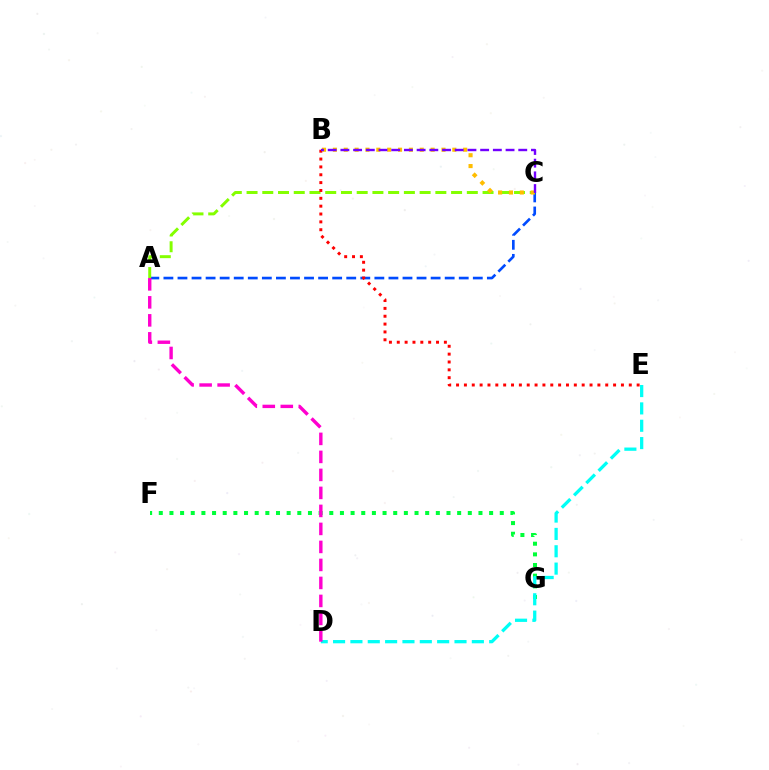{('A', 'C'): [{'color': '#004bff', 'line_style': 'dashed', 'thickness': 1.91}, {'color': '#84ff00', 'line_style': 'dashed', 'thickness': 2.14}], ('F', 'G'): [{'color': '#00ff39', 'line_style': 'dotted', 'thickness': 2.9}], ('D', 'E'): [{'color': '#00fff6', 'line_style': 'dashed', 'thickness': 2.36}], ('A', 'D'): [{'color': '#ff00cf', 'line_style': 'dashed', 'thickness': 2.45}], ('B', 'E'): [{'color': '#ff0000', 'line_style': 'dotted', 'thickness': 2.13}], ('B', 'C'): [{'color': '#ffbd00', 'line_style': 'dotted', 'thickness': 2.95}, {'color': '#7200ff', 'line_style': 'dashed', 'thickness': 1.73}]}